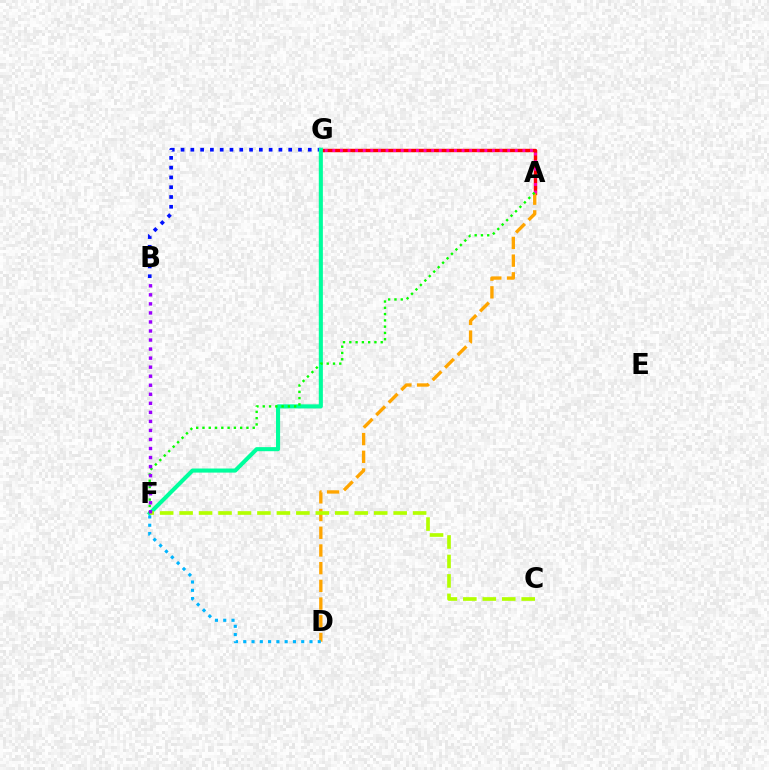{('A', 'G'): [{'color': '#ff0000', 'line_style': 'solid', 'thickness': 2.46}, {'color': '#ff00bd', 'line_style': 'dotted', 'thickness': 2.07}], ('B', 'G'): [{'color': '#0010ff', 'line_style': 'dotted', 'thickness': 2.66}], ('A', 'D'): [{'color': '#ffa500', 'line_style': 'dashed', 'thickness': 2.4}], ('F', 'G'): [{'color': '#00ff9d', 'line_style': 'solid', 'thickness': 2.94}], ('D', 'F'): [{'color': '#00b5ff', 'line_style': 'dotted', 'thickness': 2.25}], ('A', 'F'): [{'color': '#08ff00', 'line_style': 'dotted', 'thickness': 1.71}], ('C', 'F'): [{'color': '#b3ff00', 'line_style': 'dashed', 'thickness': 2.64}], ('B', 'F'): [{'color': '#9b00ff', 'line_style': 'dotted', 'thickness': 2.46}]}